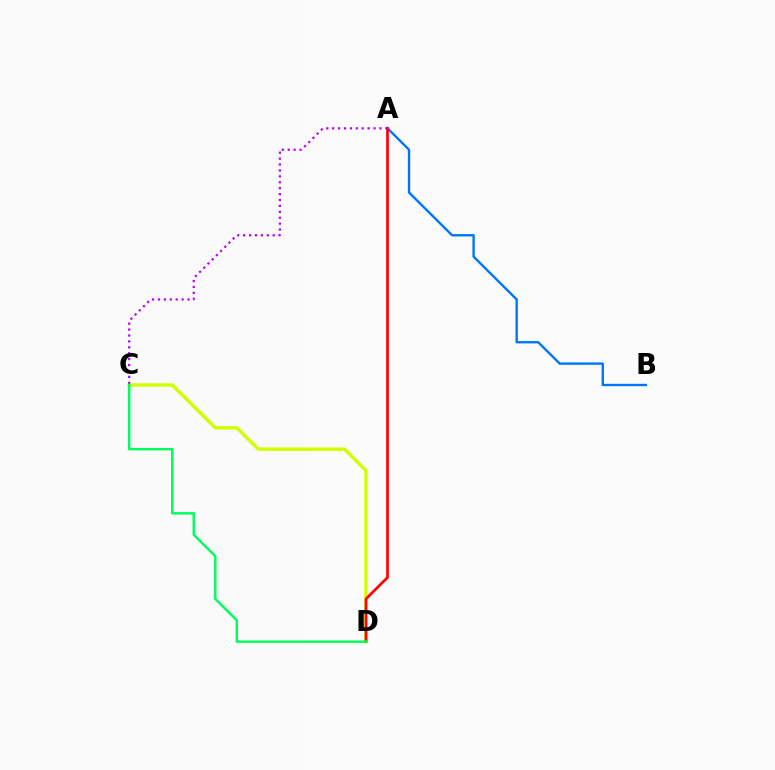{('C', 'D'): [{'color': '#d1ff00', 'line_style': 'solid', 'thickness': 2.48}, {'color': '#00ff5c', 'line_style': 'solid', 'thickness': 1.75}], ('A', 'B'): [{'color': '#0074ff', 'line_style': 'solid', 'thickness': 1.7}], ('A', 'D'): [{'color': '#ff0000', 'line_style': 'solid', 'thickness': 1.94}], ('A', 'C'): [{'color': '#b900ff', 'line_style': 'dotted', 'thickness': 1.61}]}